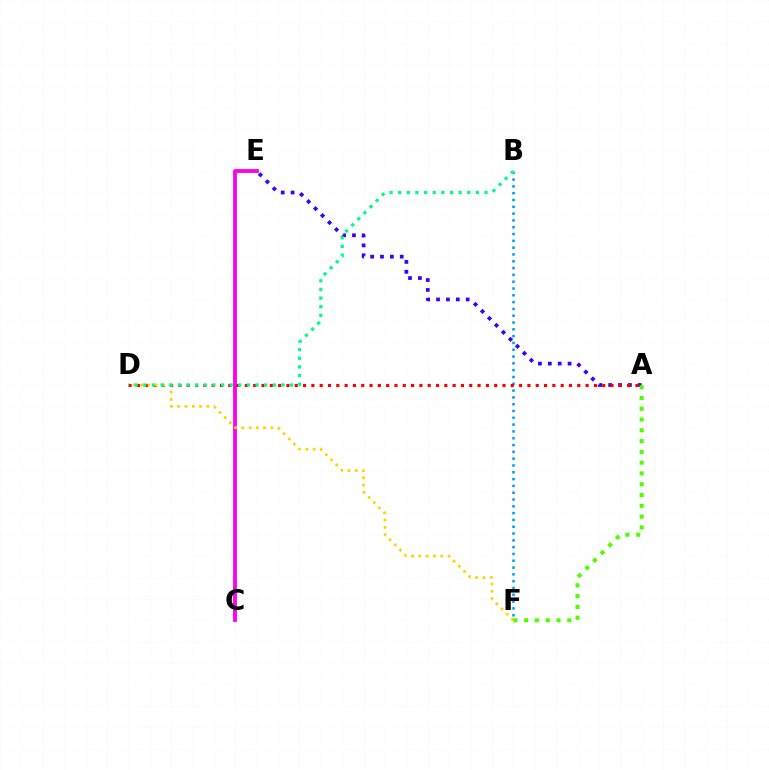{('C', 'E'): [{'color': '#ff00ed', 'line_style': 'solid', 'thickness': 2.75}], ('A', 'E'): [{'color': '#3700ff', 'line_style': 'dotted', 'thickness': 2.69}], ('B', 'F'): [{'color': '#009eff', 'line_style': 'dotted', 'thickness': 1.85}], ('A', 'D'): [{'color': '#ff0000', 'line_style': 'dotted', 'thickness': 2.26}], ('D', 'F'): [{'color': '#ffd500', 'line_style': 'dotted', 'thickness': 1.98}], ('A', 'F'): [{'color': '#4fff00', 'line_style': 'dotted', 'thickness': 2.93}], ('B', 'D'): [{'color': '#00ff86', 'line_style': 'dotted', 'thickness': 2.35}]}